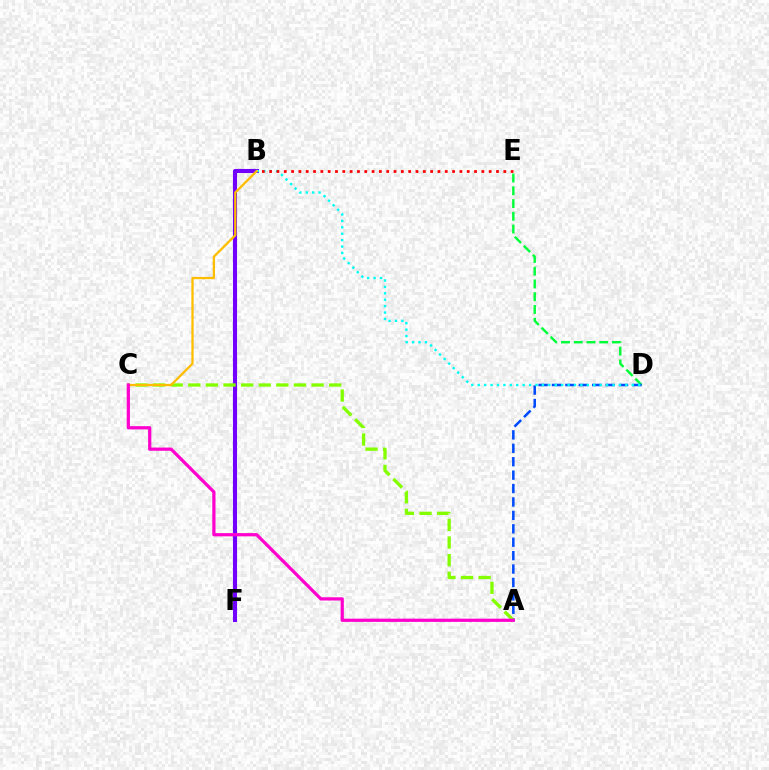{('B', 'F'): [{'color': '#7200ff', 'line_style': 'solid', 'thickness': 2.94}], ('D', 'E'): [{'color': '#00ff39', 'line_style': 'dashed', 'thickness': 1.73}], ('A', 'D'): [{'color': '#004bff', 'line_style': 'dashed', 'thickness': 1.82}], ('A', 'C'): [{'color': '#84ff00', 'line_style': 'dashed', 'thickness': 2.39}, {'color': '#ff00cf', 'line_style': 'solid', 'thickness': 2.32}], ('B', 'D'): [{'color': '#00fff6', 'line_style': 'dotted', 'thickness': 1.74}], ('B', 'E'): [{'color': '#ff0000', 'line_style': 'dotted', 'thickness': 1.99}], ('B', 'C'): [{'color': '#ffbd00', 'line_style': 'solid', 'thickness': 1.64}]}